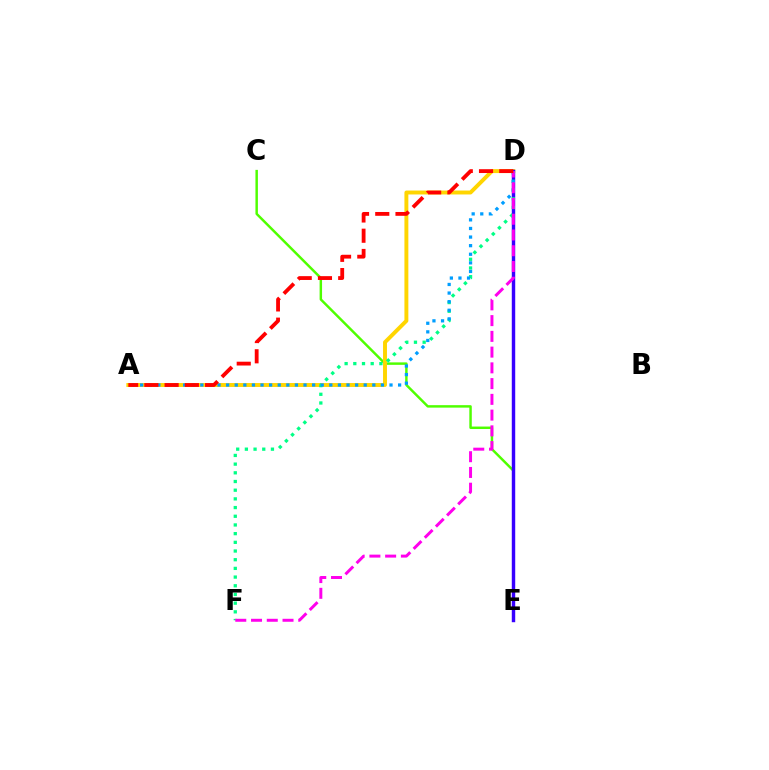{('C', 'E'): [{'color': '#4fff00', 'line_style': 'solid', 'thickness': 1.77}], ('A', 'D'): [{'color': '#ffd500', 'line_style': 'solid', 'thickness': 2.83}, {'color': '#009eff', 'line_style': 'dotted', 'thickness': 2.34}, {'color': '#ff0000', 'line_style': 'dashed', 'thickness': 2.75}], ('D', 'E'): [{'color': '#3700ff', 'line_style': 'solid', 'thickness': 2.47}], ('D', 'F'): [{'color': '#00ff86', 'line_style': 'dotted', 'thickness': 2.36}, {'color': '#ff00ed', 'line_style': 'dashed', 'thickness': 2.14}]}